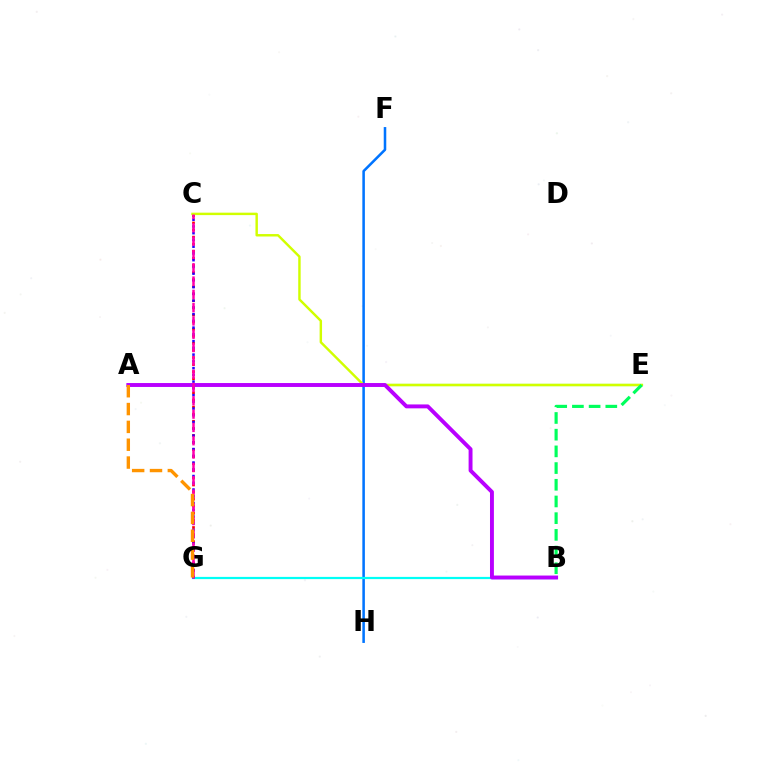{('F', 'H'): [{'color': '#0074ff', 'line_style': 'solid', 'thickness': 1.83}], ('C', 'G'): [{'color': '#ff0000', 'line_style': 'dotted', 'thickness': 1.92}, {'color': '#2500ff', 'line_style': 'dotted', 'thickness': 1.83}, {'color': '#ff00ac', 'line_style': 'dashed', 'thickness': 1.81}], ('A', 'E'): [{'color': '#3dff00', 'line_style': 'solid', 'thickness': 1.56}], ('C', 'E'): [{'color': '#d1ff00', 'line_style': 'solid', 'thickness': 1.76}], ('B', 'G'): [{'color': '#00fff6', 'line_style': 'solid', 'thickness': 1.6}], ('B', 'E'): [{'color': '#00ff5c', 'line_style': 'dashed', 'thickness': 2.27}], ('A', 'B'): [{'color': '#b900ff', 'line_style': 'solid', 'thickness': 2.82}], ('A', 'G'): [{'color': '#ff9400', 'line_style': 'dashed', 'thickness': 2.42}]}